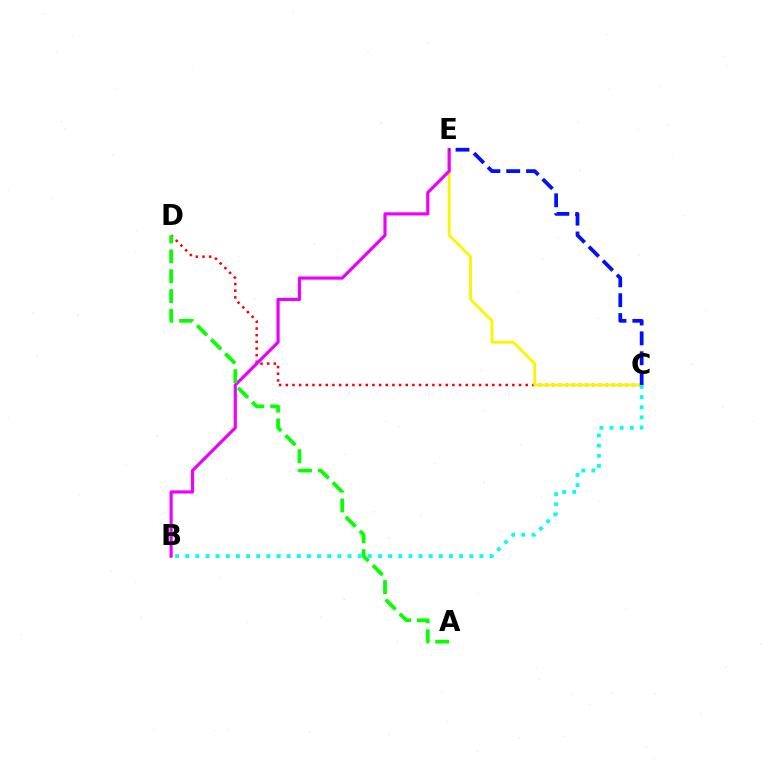{('C', 'D'): [{'color': '#ff0000', 'line_style': 'dotted', 'thickness': 1.81}], ('C', 'E'): [{'color': '#fcf500', 'line_style': 'solid', 'thickness': 2.05}, {'color': '#0010ff', 'line_style': 'dashed', 'thickness': 2.7}], ('B', 'E'): [{'color': '#ee00ff', 'line_style': 'solid', 'thickness': 2.28}], ('A', 'D'): [{'color': '#08ff00', 'line_style': 'dashed', 'thickness': 2.7}], ('B', 'C'): [{'color': '#00fff6', 'line_style': 'dotted', 'thickness': 2.76}]}